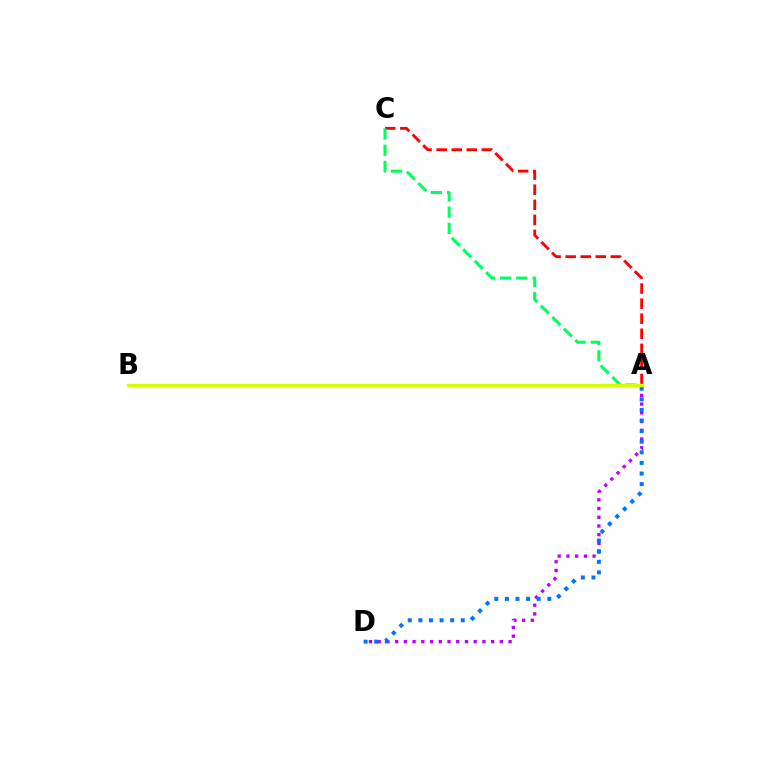{('A', 'C'): [{'color': '#ff0000', 'line_style': 'dashed', 'thickness': 2.05}, {'color': '#00ff5c', 'line_style': 'dashed', 'thickness': 2.2}], ('A', 'D'): [{'color': '#b900ff', 'line_style': 'dotted', 'thickness': 2.37}, {'color': '#0074ff', 'line_style': 'dotted', 'thickness': 2.88}], ('A', 'B'): [{'color': '#d1ff00', 'line_style': 'solid', 'thickness': 2.44}]}